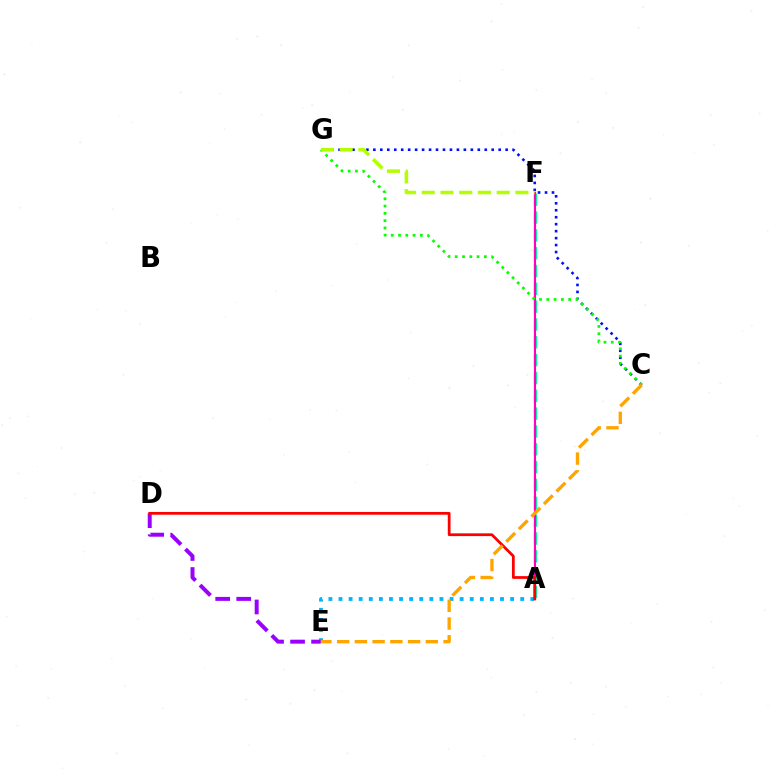{('A', 'E'): [{'color': '#00b5ff', 'line_style': 'dotted', 'thickness': 2.74}], ('A', 'F'): [{'color': '#00ff9d', 'line_style': 'dashed', 'thickness': 2.42}, {'color': '#ff00bd', 'line_style': 'solid', 'thickness': 1.55}], ('D', 'E'): [{'color': '#9b00ff', 'line_style': 'dashed', 'thickness': 2.86}], ('C', 'G'): [{'color': '#0010ff', 'line_style': 'dotted', 'thickness': 1.89}, {'color': '#08ff00', 'line_style': 'dotted', 'thickness': 1.98}], ('A', 'D'): [{'color': '#ff0000', 'line_style': 'solid', 'thickness': 1.99}], ('C', 'E'): [{'color': '#ffa500', 'line_style': 'dashed', 'thickness': 2.41}], ('F', 'G'): [{'color': '#b3ff00', 'line_style': 'dashed', 'thickness': 2.54}]}